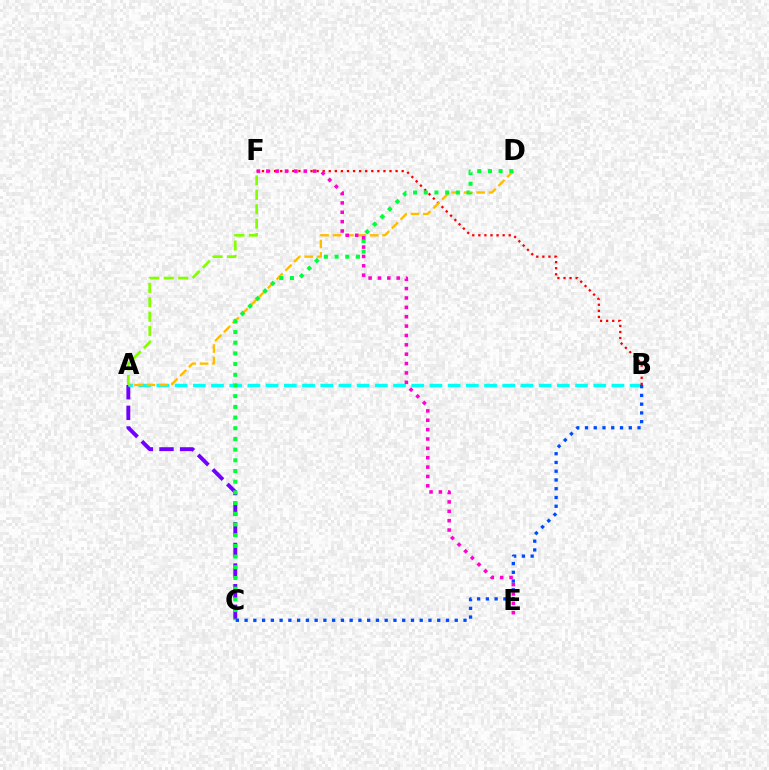{('A', 'C'): [{'color': '#7200ff', 'line_style': 'dashed', 'thickness': 2.8}], ('A', 'B'): [{'color': '#00fff6', 'line_style': 'dashed', 'thickness': 2.47}], ('B', 'F'): [{'color': '#ff0000', 'line_style': 'dotted', 'thickness': 1.65}], ('A', 'D'): [{'color': '#ffbd00', 'line_style': 'dashed', 'thickness': 1.69}], ('C', 'D'): [{'color': '#00ff39', 'line_style': 'dotted', 'thickness': 2.91}], ('B', 'C'): [{'color': '#004bff', 'line_style': 'dotted', 'thickness': 2.38}], ('A', 'F'): [{'color': '#84ff00', 'line_style': 'dashed', 'thickness': 1.96}], ('E', 'F'): [{'color': '#ff00cf', 'line_style': 'dotted', 'thickness': 2.55}]}